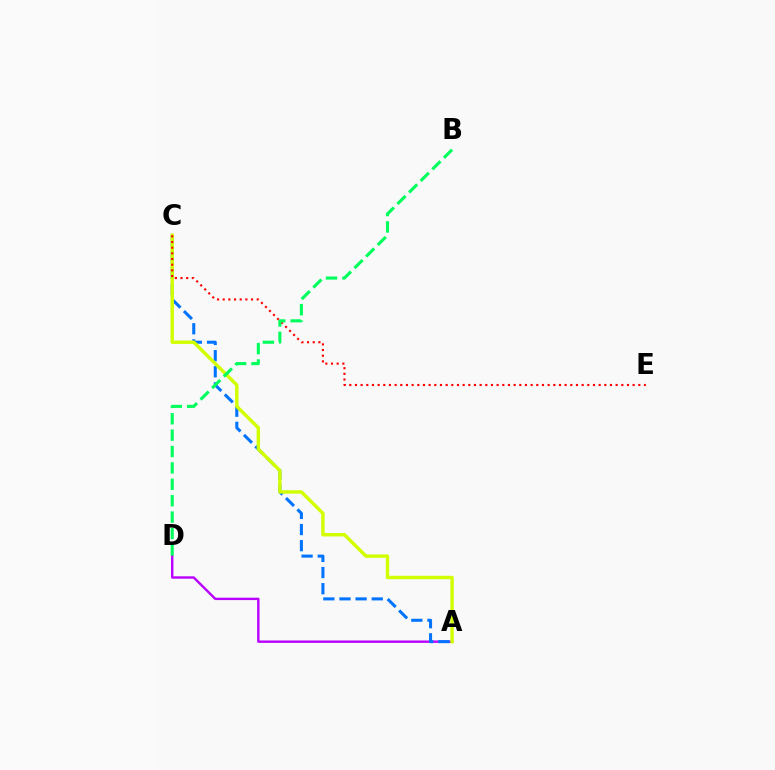{('A', 'D'): [{'color': '#b900ff', 'line_style': 'solid', 'thickness': 1.73}], ('A', 'C'): [{'color': '#0074ff', 'line_style': 'dashed', 'thickness': 2.19}, {'color': '#d1ff00', 'line_style': 'solid', 'thickness': 2.47}], ('C', 'E'): [{'color': '#ff0000', 'line_style': 'dotted', 'thickness': 1.54}], ('B', 'D'): [{'color': '#00ff5c', 'line_style': 'dashed', 'thickness': 2.23}]}